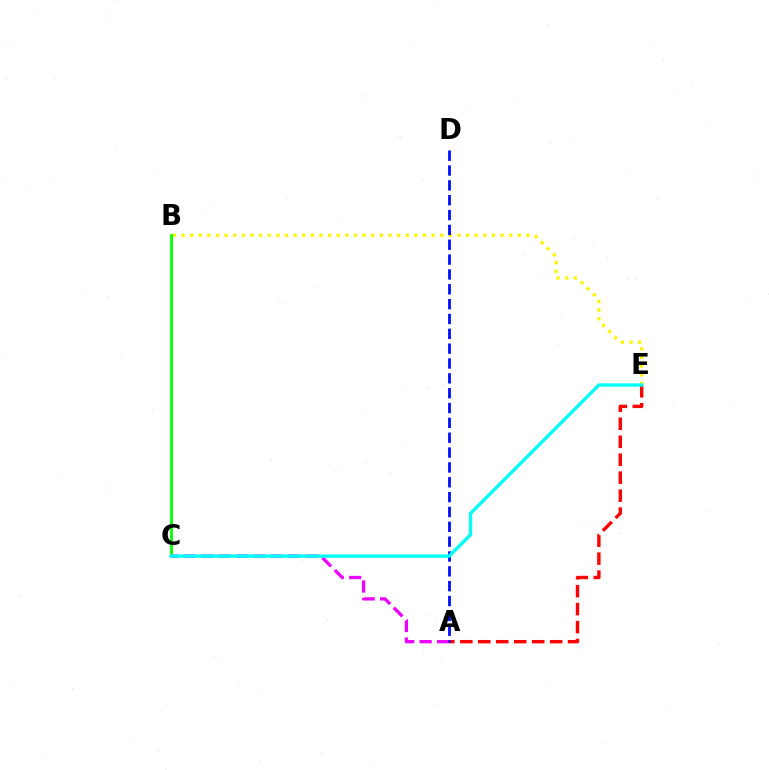{('A', 'E'): [{'color': '#ff0000', 'line_style': 'dashed', 'thickness': 2.44}], ('B', 'E'): [{'color': '#fcf500', 'line_style': 'dotted', 'thickness': 2.34}], ('B', 'C'): [{'color': '#08ff00', 'line_style': 'solid', 'thickness': 2.04}], ('A', 'C'): [{'color': '#ee00ff', 'line_style': 'dashed', 'thickness': 2.37}], ('A', 'D'): [{'color': '#0010ff', 'line_style': 'dashed', 'thickness': 2.02}], ('C', 'E'): [{'color': '#00fff6', 'line_style': 'solid', 'thickness': 2.41}]}